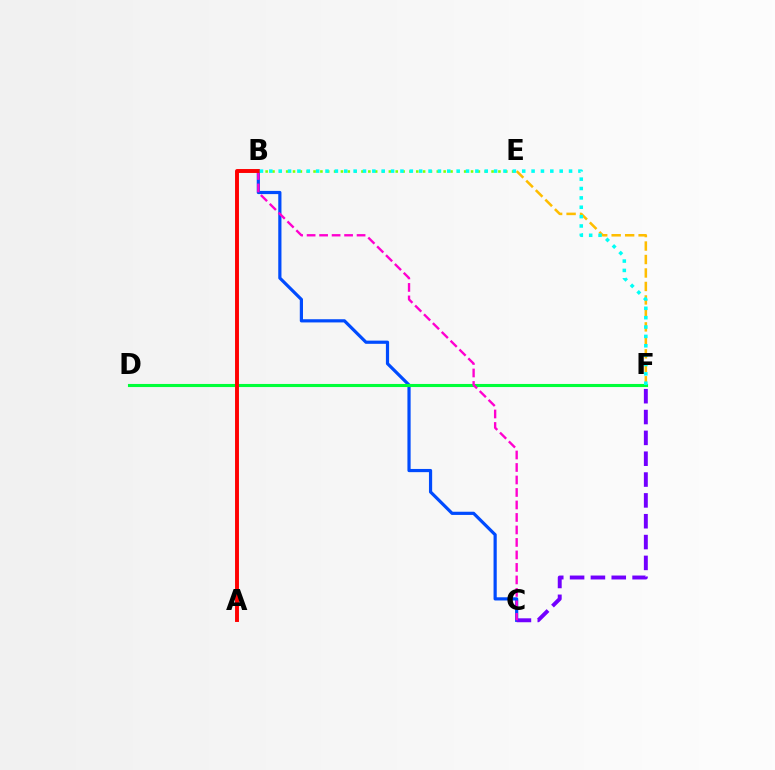{('E', 'F'): [{'color': '#ffbd00', 'line_style': 'dashed', 'thickness': 1.83}], ('B', 'E'): [{'color': '#84ff00', 'line_style': 'dotted', 'thickness': 1.86}], ('B', 'C'): [{'color': '#004bff', 'line_style': 'solid', 'thickness': 2.3}, {'color': '#ff00cf', 'line_style': 'dashed', 'thickness': 1.7}], ('D', 'F'): [{'color': '#00ff39', 'line_style': 'solid', 'thickness': 2.23}], ('C', 'F'): [{'color': '#7200ff', 'line_style': 'dashed', 'thickness': 2.83}], ('A', 'B'): [{'color': '#ff0000', 'line_style': 'solid', 'thickness': 2.82}], ('B', 'F'): [{'color': '#00fff6', 'line_style': 'dotted', 'thickness': 2.54}]}